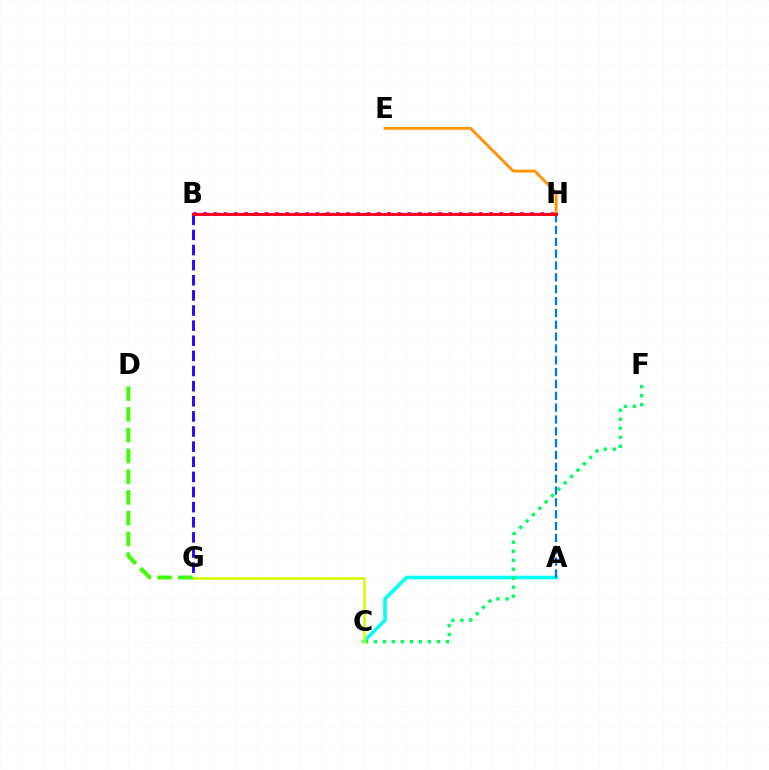{('A', 'C'): [{'color': '#00fff6', 'line_style': 'solid', 'thickness': 2.58}], ('B', 'G'): [{'color': '#2500ff', 'line_style': 'dashed', 'thickness': 2.05}], ('C', 'F'): [{'color': '#00ff5c', 'line_style': 'dotted', 'thickness': 2.44}], ('B', 'H'): [{'color': '#ff00ac', 'line_style': 'dotted', 'thickness': 2.78}, {'color': '#b900ff', 'line_style': 'solid', 'thickness': 1.9}, {'color': '#ff0000', 'line_style': 'solid', 'thickness': 1.94}], ('A', 'H'): [{'color': '#0074ff', 'line_style': 'dashed', 'thickness': 1.61}], ('E', 'H'): [{'color': '#ff9400', 'line_style': 'solid', 'thickness': 2.04}], ('C', 'G'): [{'color': '#d1ff00', 'line_style': 'solid', 'thickness': 1.87}], ('D', 'G'): [{'color': '#3dff00', 'line_style': 'dashed', 'thickness': 2.82}]}